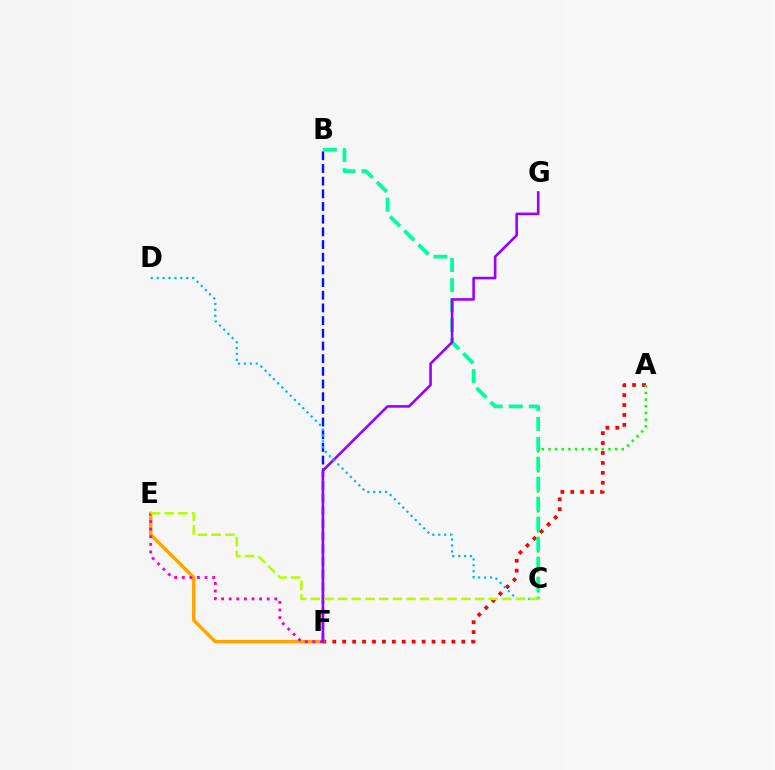{('B', 'F'): [{'color': '#0010ff', 'line_style': 'dashed', 'thickness': 1.72}], ('A', 'F'): [{'color': '#ff0000', 'line_style': 'dotted', 'thickness': 2.7}], ('E', 'F'): [{'color': '#ffa500', 'line_style': 'solid', 'thickness': 2.49}, {'color': '#ff00bd', 'line_style': 'dotted', 'thickness': 2.06}], ('A', 'C'): [{'color': '#08ff00', 'line_style': 'dotted', 'thickness': 1.81}], ('B', 'C'): [{'color': '#00ff9d', 'line_style': 'dashed', 'thickness': 2.71}], ('F', 'G'): [{'color': '#9b00ff', 'line_style': 'solid', 'thickness': 1.87}], ('C', 'D'): [{'color': '#00b5ff', 'line_style': 'dotted', 'thickness': 1.6}], ('C', 'E'): [{'color': '#b3ff00', 'line_style': 'dashed', 'thickness': 1.86}]}